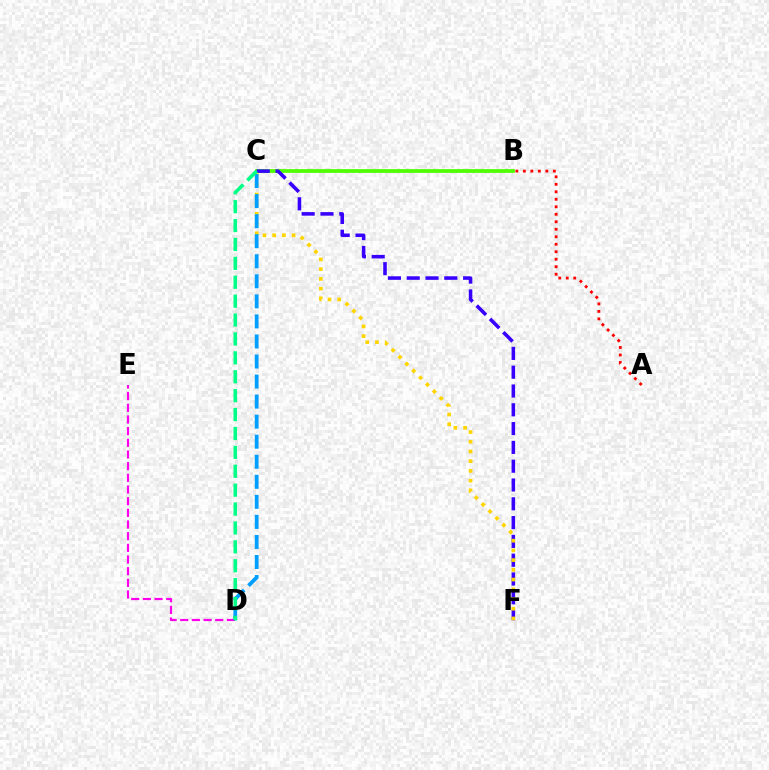{('A', 'B'): [{'color': '#ff0000', 'line_style': 'dotted', 'thickness': 2.04}], ('D', 'E'): [{'color': '#ff00ed', 'line_style': 'dashed', 'thickness': 1.59}], ('B', 'C'): [{'color': '#4fff00', 'line_style': 'solid', 'thickness': 2.71}], ('C', 'F'): [{'color': '#3700ff', 'line_style': 'dashed', 'thickness': 2.55}, {'color': '#ffd500', 'line_style': 'dotted', 'thickness': 2.64}], ('C', 'D'): [{'color': '#009eff', 'line_style': 'dashed', 'thickness': 2.72}, {'color': '#00ff86', 'line_style': 'dashed', 'thickness': 2.57}]}